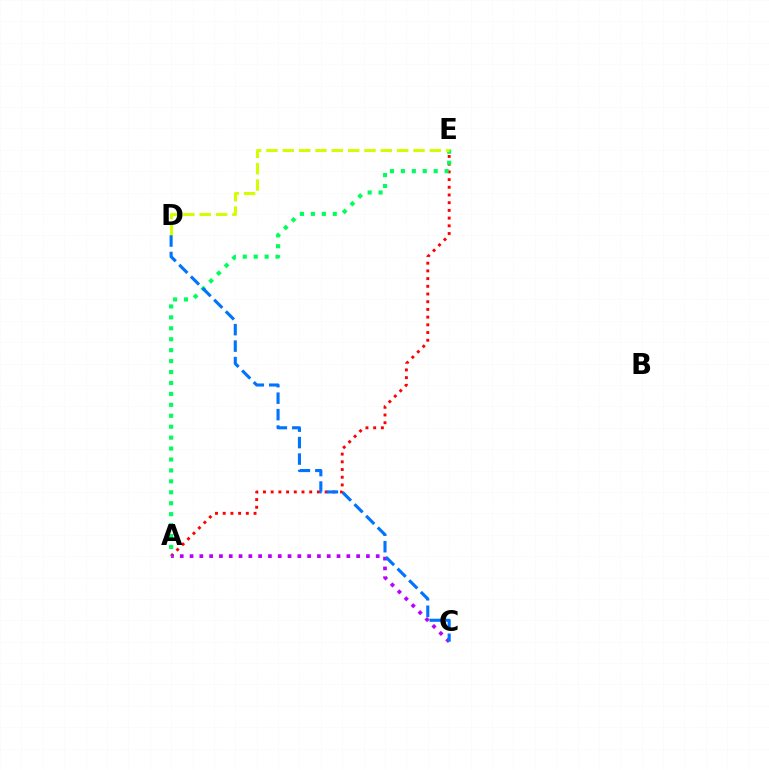{('A', 'E'): [{'color': '#ff0000', 'line_style': 'dotted', 'thickness': 2.09}, {'color': '#00ff5c', 'line_style': 'dotted', 'thickness': 2.97}], ('A', 'C'): [{'color': '#b900ff', 'line_style': 'dotted', 'thickness': 2.66}], ('D', 'E'): [{'color': '#d1ff00', 'line_style': 'dashed', 'thickness': 2.22}], ('C', 'D'): [{'color': '#0074ff', 'line_style': 'dashed', 'thickness': 2.24}]}